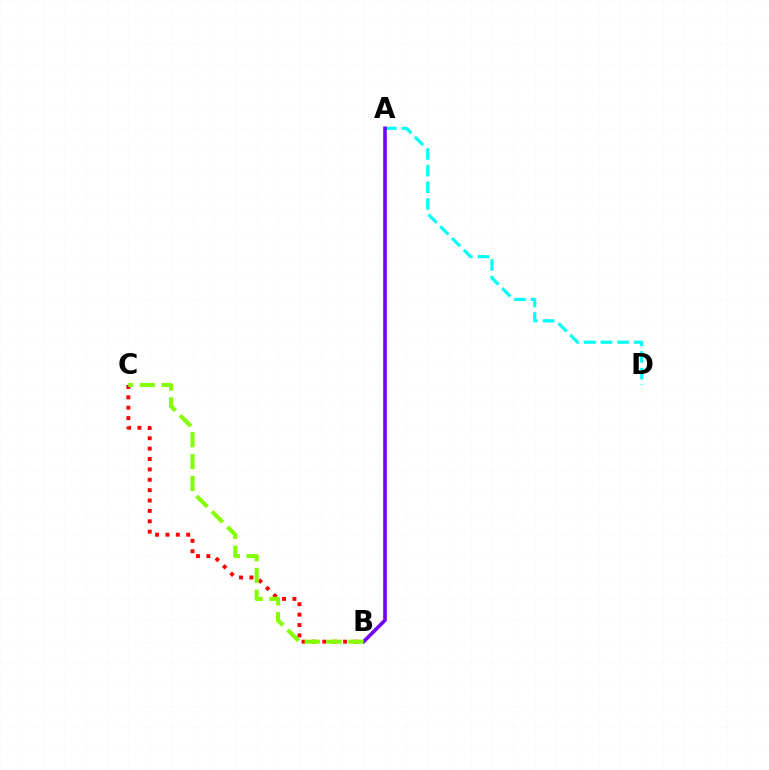{('A', 'D'): [{'color': '#00fff6', 'line_style': 'dashed', 'thickness': 2.27}], ('B', 'C'): [{'color': '#ff0000', 'line_style': 'dotted', 'thickness': 2.82}, {'color': '#84ff00', 'line_style': 'dashed', 'thickness': 2.97}], ('A', 'B'): [{'color': '#7200ff', 'line_style': 'solid', 'thickness': 2.6}]}